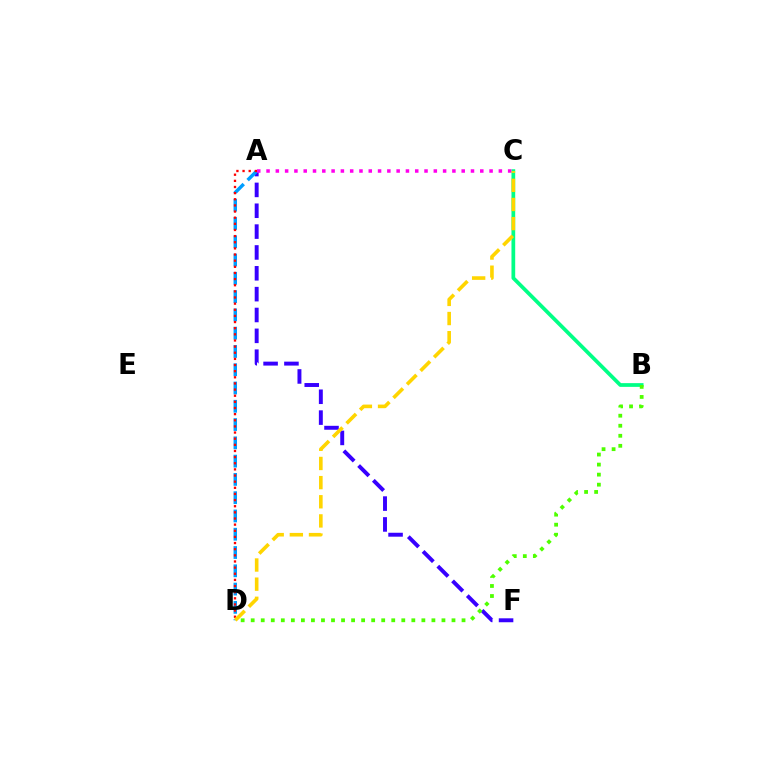{('A', 'F'): [{'color': '#3700ff', 'line_style': 'dashed', 'thickness': 2.83}], ('A', 'D'): [{'color': '#009eff', 'line_style': 'dashed', 'thickness': 2.48}, {'color': '#ff0000', 'line_style': 'dotted', 'thickness': 1.67}], ('B', 'C'): [{'color': '#00ff86', 'line_style': 'solid', 'thickness': 2.69}], ('A', 'C'): [{'color': '#ff00ed', 'line_style': 'dotted', 'thickness': 2.52}], ('B', 'D'): [{'color': '#4fff00', 'line_style': 'dotted', 'thickness': 2.73}], ('C', 'D'): [{'color': '#ffd500', 'line_style': 'dashed', 'thickness': 2.6}]}